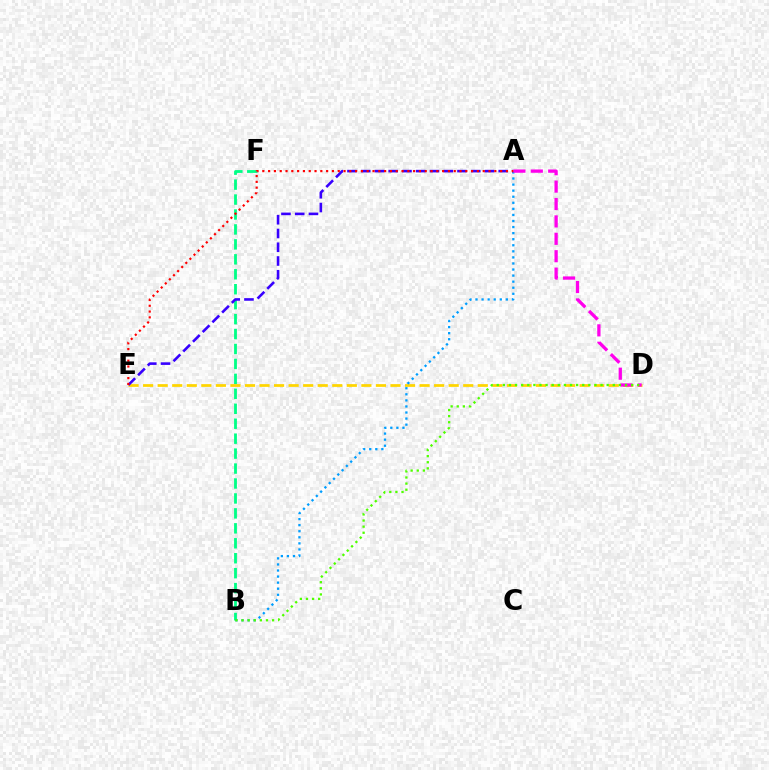{('B', 'F'): [{'color': '#00ff86', 'line_style': 'dashed', 'thickness': 2.03}], ('D', 'E'): [{'color': '#ffd500', 'line_style': 'dashed', 'thickness': 1.98}], ('A', 'B'): [{'color': '#009eff', 'line_style': 'dotted', 'thickness': 1.65}], ('A', 'E'): [{'color': '#3700ff', 'line_style': 'dashed', 'thickness': 1.87}, {'color': '#ff0000', 'line_style': 'dotted', 'thickness': 1.58}], ('A', 'D'): [{'color': '#ff00ed', 'line_style': 'dashed', 'thickness': 2.36}], ('B', 'D'): [{'color': '#4fff00', 'line_style': 'dotted', 'thickness': 1.66}]}